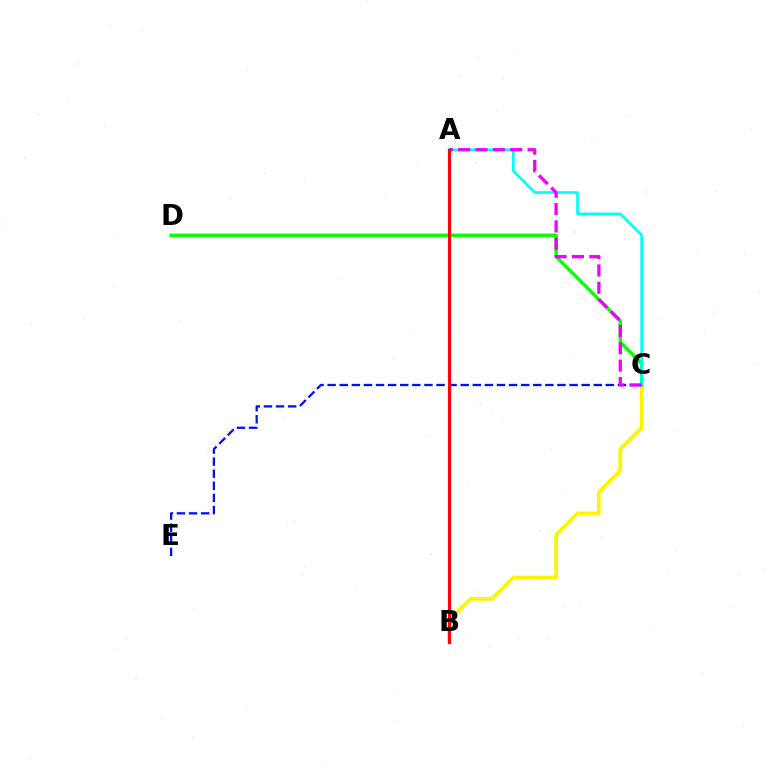{('C', 'E'): [{'color': '#0010ff', 'line_style': 'dashed', 'thickness': 1.64}], ('B', 'C'): [{'color': '#fcf500', 'line_style': 'solid', 'thickness': 2.67}], ('C', 'D'): [{'color': '#08ff00', 'line_style': 'solid', 'thickness': 2.46}], ('A', 'C'): [{'color': '#00fff6', 'line_style': 'solid', 'thickness': 1.92}, {'color': '#ee00ff', 'line_style': 'dashed', 'thickness': 2.36}], ('A', 'B'): [{'color': '#ff0000', 'line_style': 'solid', 'thickness': 2.27}]}